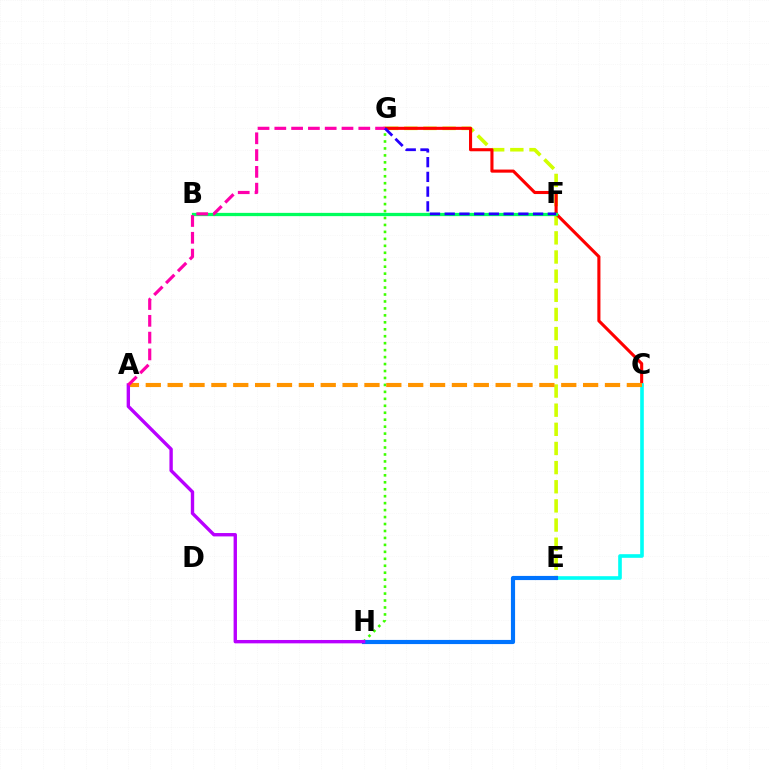{('G', 'H'): [{'color': '#3dff00', 'line_style': 'dotted', 'thickness': 1.89}], ('E', 'G'): [{'color': '#d1ff00', 'line_style': 'dashed', 'thickness': 2.6}], ('C', 'G'): [{'color': '#ff0000', 'line_style': 'solid', 'thickness': 2.23}], ('C', 'E'): [{'color': '#00fff6', 'line_style': 'solid', 'thickness': 2.61}], ('A', 'C'): [{'color': '#ff9400', 'line_style': 'dashed', 'thickness': 2.97}], ('E', 'H'): [{'color': '#0074ff', 'line_style': 'solid', 'thickness': 2.99}], ('A', 'H'): [{'color': '#b900ff', 'line_style': 'solid', 'thickness': 2.43}], ('B', 'F'): [{'color': '#00ff5c', 'line_style': 'solid', 'thickness': 2.35}], ('A', 'G'): [{'color': '#ff00ac', 'line_style': 'dashed', 'thickness': 2.28}], ('F', 'G'): [{'color': '#2500ff', 'line_style': 'dashed', 'thickness': 2.0}]}